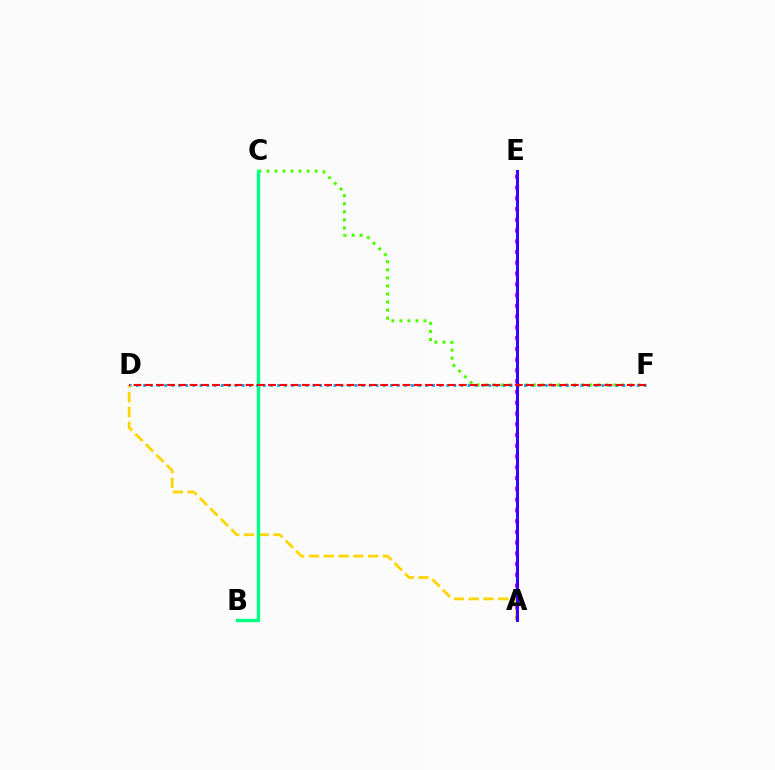{('A', 'E'): [{'color': '#ff00ed', 'line_style': 'dotted', 'thickness': 2.92}, {'color': '#3700ff', 'line_style': 'solid', 'thickness': 2.19}], ('C', 'F'): [{'color': '#4fff00', 'line_style': 'dotted', 'thickness': 2.19}], ('D', 'F'): [{'color': '#009eff', 'line_style': 'dotted', 'thickness': 1.92}, {'color': '#ff0000', 'line_style': 'dashed', 'thickness': 1.52}], ('A', 'D'): [{'color': '#ffd500', 'line_style': 'dashed', 'thickness': 2.01}], ('B', 'C'): [{'color': '#00ff86', 'line_style': 'solid', 'thickness': 2.45}]}